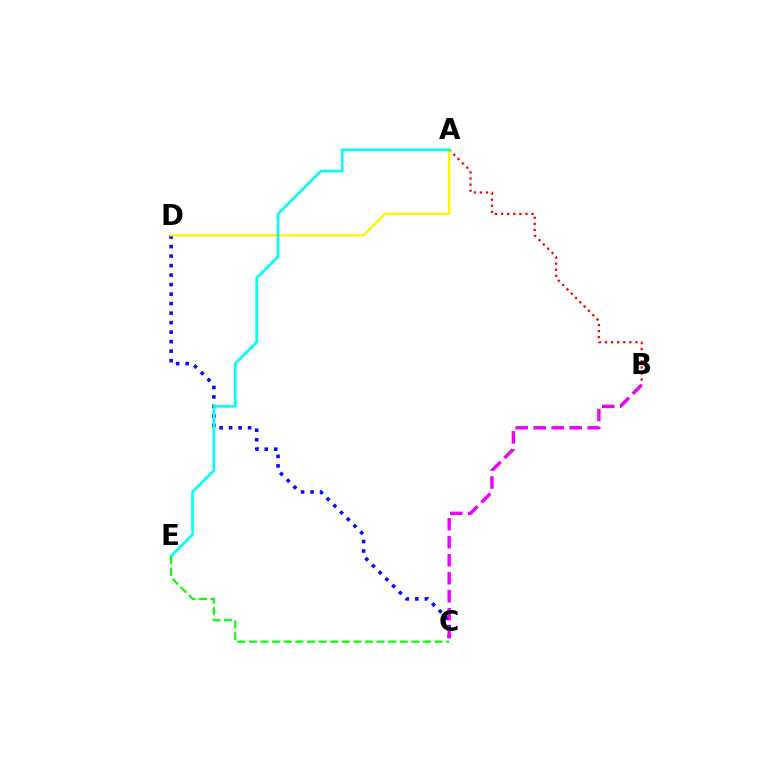{('C', 'D'): [{'color': '#0010ff', 'line_style': 'dotted', 'thickness': 2.58}], ('A', 'B'): [{'color': '#ff0000', 'line_style': 'dotted', 'thickness': 1.65}], ('A', 'D'): [{'color': '#fcf500', 'line_style': 'solid', 'thickness': 1.69}], ('B', 'C'): [{'color': '#ee00ff', 'line_style': 'dashed', 'thickness': 2.44}], ('A', 'E'): [{'color': '#00fff6', 'line_style': 'solid', 'thickness': 1.89}], ('C', 'E'): [{'color': '#08ff00', 'line_style': 'dashed', 'thickness': 1.58}]}